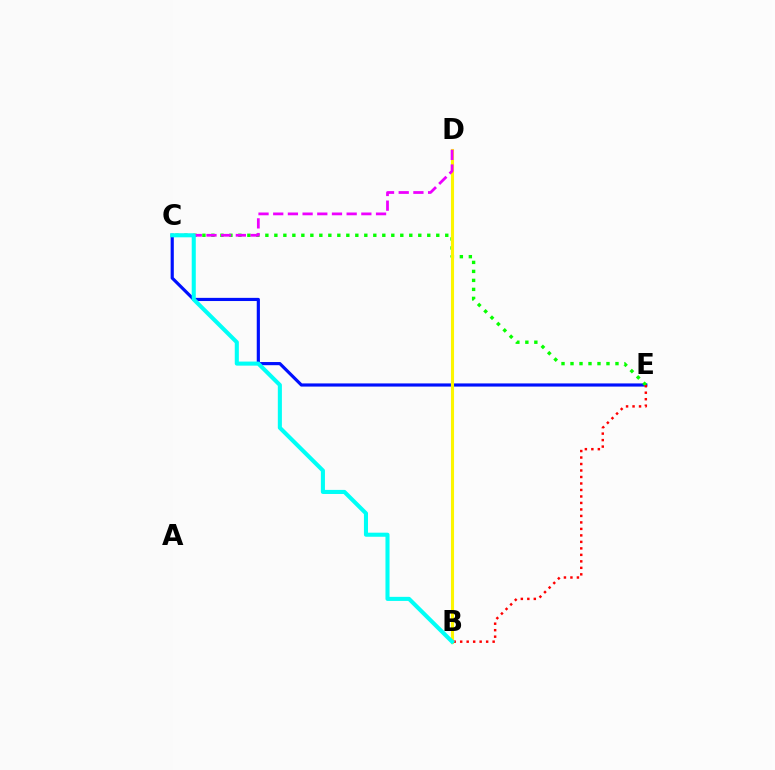{('C', 'E'): [{'color': '#0010ff', 'line_style': 'solid', 'thickness': 2.28}, {'color': '#08ff00', 'line_style': 'dotted', 'thickness': 2.44}], ('B', 'D'): [{'color': '#fcf500', 'line_style': 'solid', 'thickness': 2.23}], ('C', 'D'): [{'color': '#ee00ff', 'line_style': 'dashed', 'thickness': 2.0}], ('B', 'E'): [{'color': '#ff0000', 'line_style': 'dotted', 'thickness': 1.76}], ('B', 'C'): [{'color': '#00fff6', 'line_style': 'solid', 'thickness': 2.93}]}